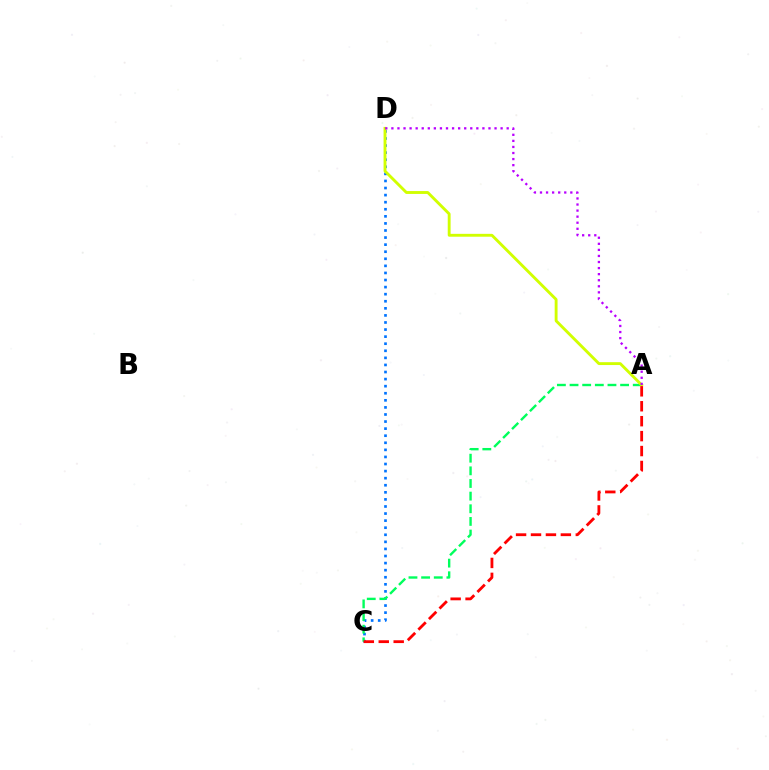{('C', 'D'): [{'color': '#0074ff', 'line_style': 'dotted', 'thickness': 1.92}], ('A', 'C'): [{'color': '#00ff5c', 'line_style': 'dashed', 'thickness': 1.72}, {'color': '#ff0000', 'line_style': 'dashed', 'thickness': 2.03}], ('A', 'D'): [{'color': '#d1ff00', 'line_style': 'solid', 'thickness': 2.07}, {'color': '#b900ff', 'line_style': 'dotted', 'thickness': 1.65}]}